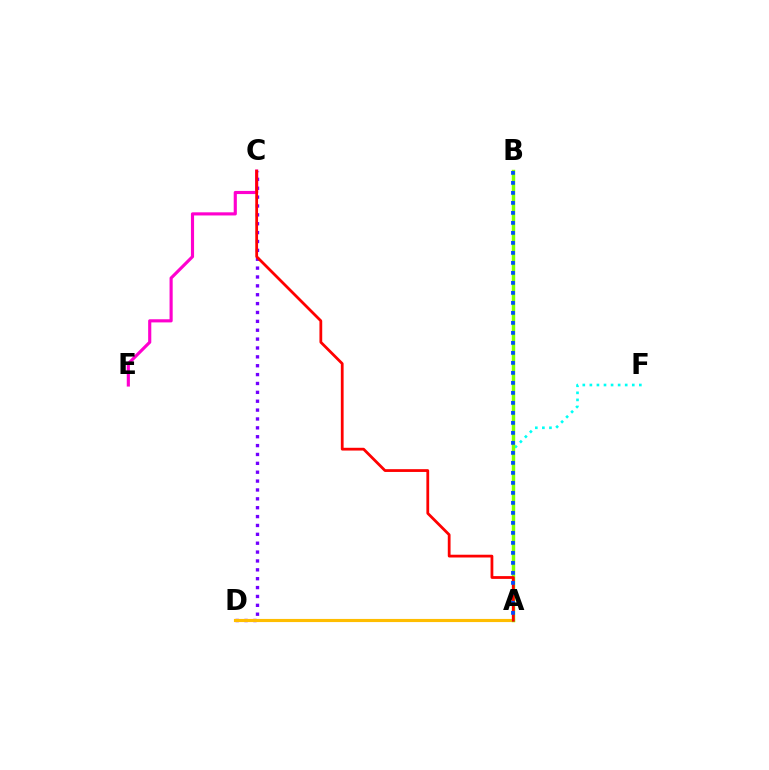{('A', 'F'): [{'color': '#00fff6', 'line_style': 'dotted', 'thickness': 1.92}], ('C', 'D'): [{'color': '#7200ff', 'line_style': 'dotted', 'thickness': 2.41}], ('C', 'E'): [{'color': '#ff00cf', 'line_style': 'solid', 'thickness': 2.26}], ('A', 'D'): [{'color': '#00ff39', 'line_style': 'dotted', 'thickness': 1.83}, {'color': '#ffbd00', 'line_style': 'solid', 'thickness': 2.26}], ('A', 'B'): [{'color': '#84ff00', 'line_style': 'solid', 'thickness': 2.48}, {'color': '#004bff', 'line_style': 'dotted', 'thickness': 2.72}], ('A', 'C'): [{'color': '#ff0000', 'line_style': 'solid', 'thickness': 2.0}]}